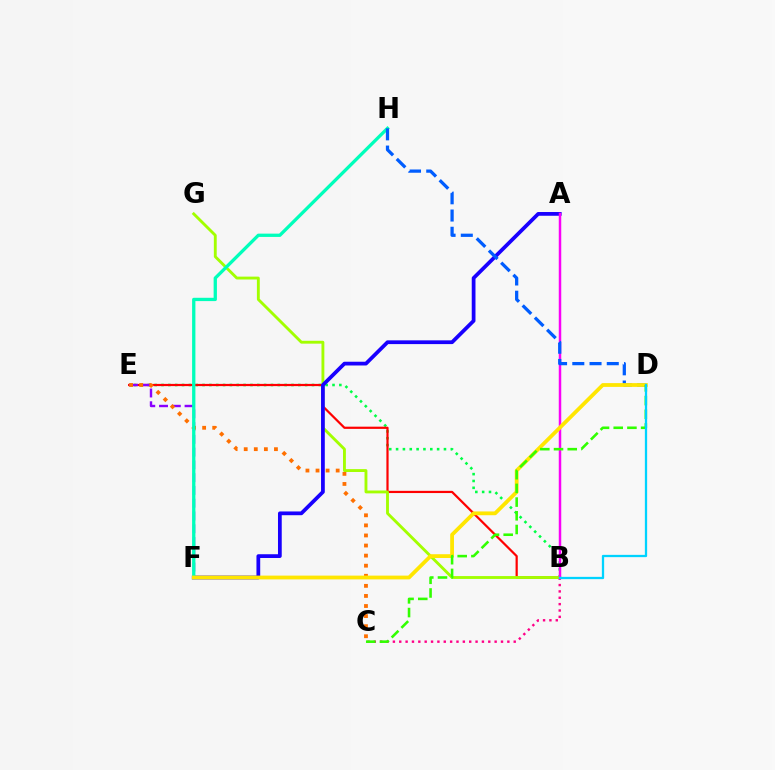{('B', 'C'): [{'color': '#ff0088', 'line_style': 'dotted', 'thickness': 1.73}], ('B', 'E'): [{'color': '#00ff45', 'line_style': 'dotted', 'thickness': 1.86}, {'color': '#ff0000', 'line_style': 'solid', 'thickness': 1.59}], ('B', 'G'): [{'color': '#a2ff00', 'line_style': 'solid', 'thickness': 2.06}], ('E', 'F'): [{'color': '#8a00ff', 'line_style': 'dashed', 'thickness': 1.73}], ('A', 'F'): [{'color': '#1900ff', 'line_style': 'solid', 'thickness': 2.7}], ('A', 'B'): [{'color': '#fa00f9', 'line_style': 'solid', 'thickness': 1.78}], ('C', 'E'): [{'color': '#ff7000', 'line_style': 'dotted', 'thickness': 2.74}], ('F', 'H'): [{'color': '#00ffbb', 'line_style': 'solid', 'thickness': 2.37}], ('D', 'H'): [{'color': '#005dff', 'line_style': 'dashed', 'thickness': 2.34}], ('D', 'F'): [{'color': '#ffe600', 'line_style': 'solid', 'thickness': 2.72}], ('C', 'D'): [{'color': '#31ff00', 'line_style': 'dashed', 'thickness': 1.86}], ('B', 'D'): [{'color': '#00d3ff', 'line_style': 'solid', 'thickness': 1.65}]}